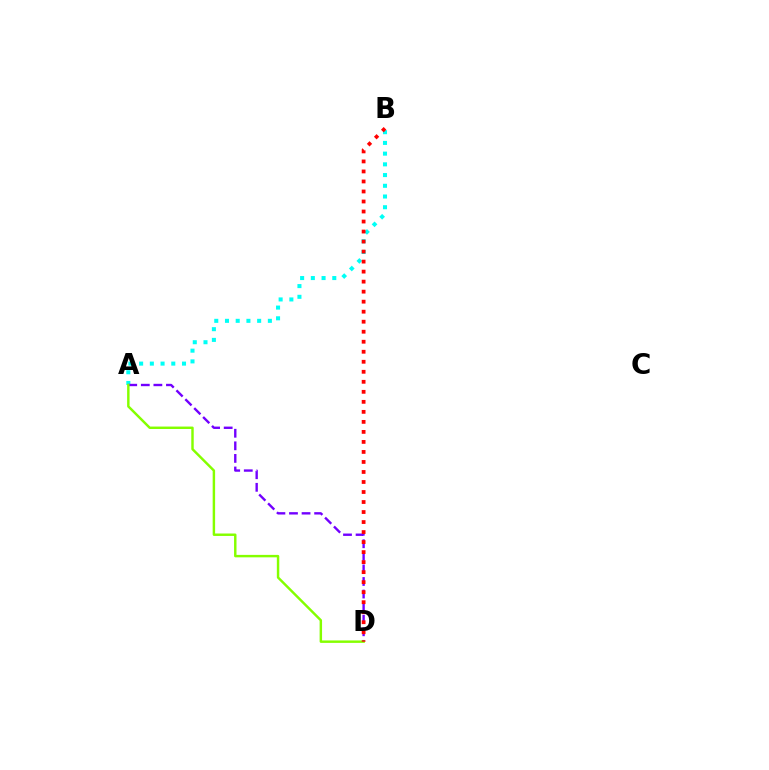{('A', 'B'): [{'color': '#00fff6', 'line_style': 'dotted', 'thickness': 2.91}], ('A', 'D'): [{'color': '#7200ff', 'line_style': 'dashed', 'thickness': 1.71}, {'color': '#84ff00', 'line_style': 'solid', 'thickness': 1.76}], ('B', 'D'): [{'color': '#ff0000', 'line_style': 'dotted', 'thickness': 2.72}]}